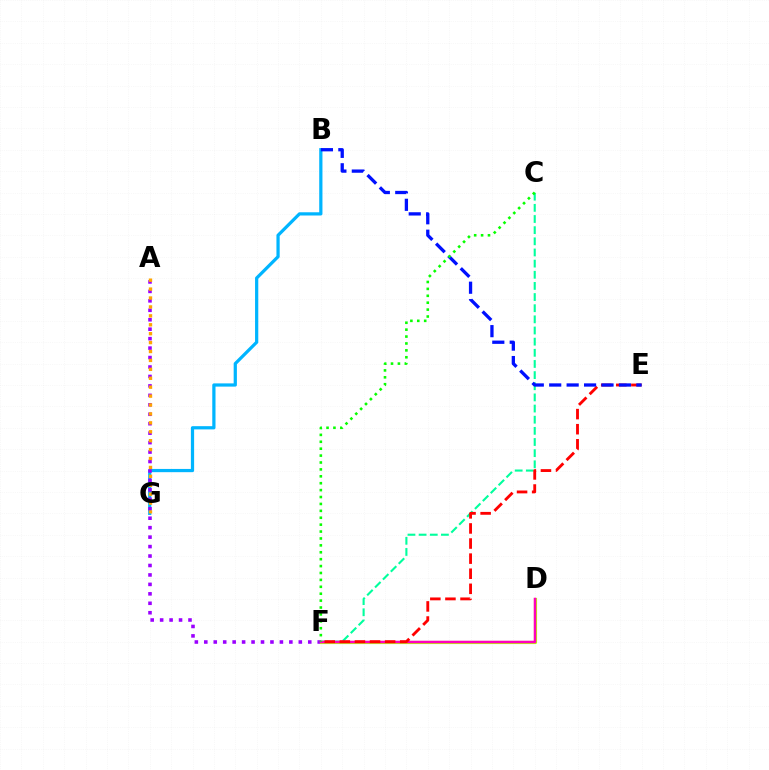{('C', 'F'): [{'color': '#00ff9d', 'line_style': 'dashed', 'thickness': 1.51}, {'color': '#08ff00', 'line_style': 'dotted', 'thickness': 1.88}], ('B', 'G'): [{'color': '#00b5ff', 'line_style': 'solid', 'thickness': 2.33}], ('A', 'F'): [{'color': '#9b00ff', 'line_style': 'dotted', 'thickness': 2.57}], ('D', 'F'): [{'color': '#b3ff00', 'line_style': 'solid', 'thickness': 2.27}, {'color': '#ff00bd', 'line_style': 'solid', 'thickness': 1.8}], ('A', 'G'): [{'color': '#ffa500', 'line_style': 'dotted', 'thickness': 2.42}], ('E', 'F'): [{'color': '#ff0000', 'line_style': 'dashed', 'thickness': 2.05}], ('B', 'E'): [{'color': '#0010ff', 'line_style': 'dashed', 'thickness': 2.37}]}